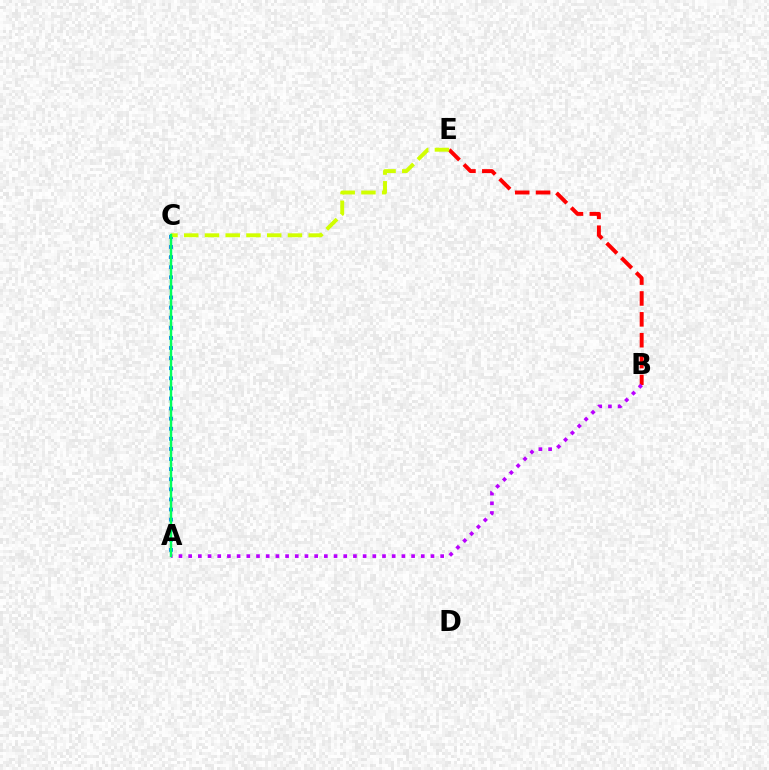{('A', 'C'): [{'color': '#0074ff', 'line_style': 'dotted', 'thickness': 2.74}, {'color': '#00ff5c', 'line_style': 'solid', 'thickness': 1.79}], ('B', 'E'): [{'color': '#ff0000', 'line_style': 'dashed', 'thickness': 2.84}], ('C', 'E'): [{'color': '#d1ff00', 'line_style': 'dashed', 'thickness': 2.82}], ('A', 'B'): [{'color': '#b900ff', 'line_style': 'dotted', 'thickness': 2.63}]}